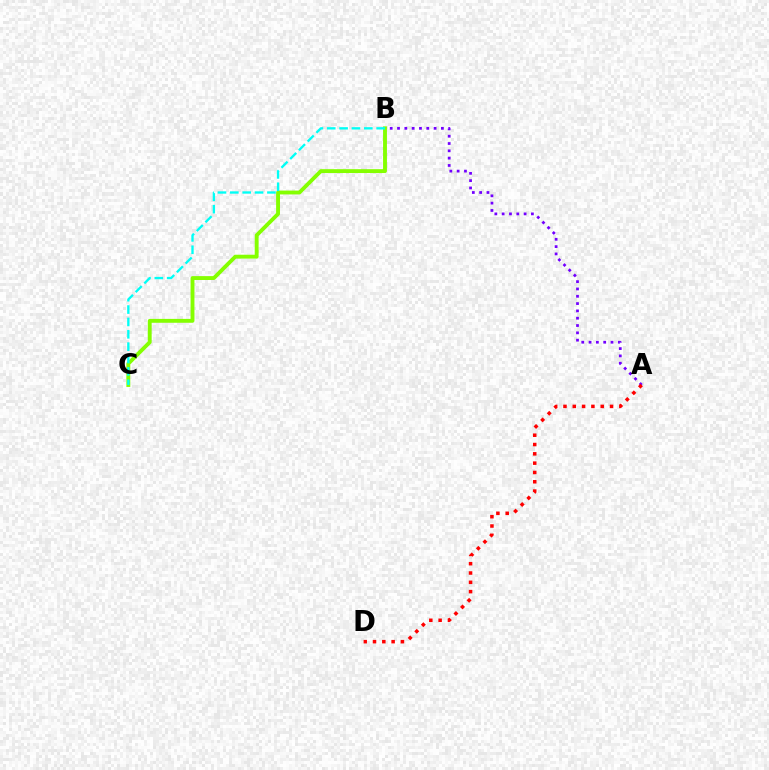{('A', 'B'): [{'color': '#7200ff', 'line_style': 'dotted', 'thickness': 1.99}], ('A', 'D'): [{'color': '#ff0000', 'line_style': 'dotted', 'thickness': 2.53}], ('B', 'C'): [{'color': '#84ff00', 'line_style': 'solid', 'thickness': 2.79}, {'color': '#00fff6', 'line_style': 'dashed', 'thickness': 1.68}]}